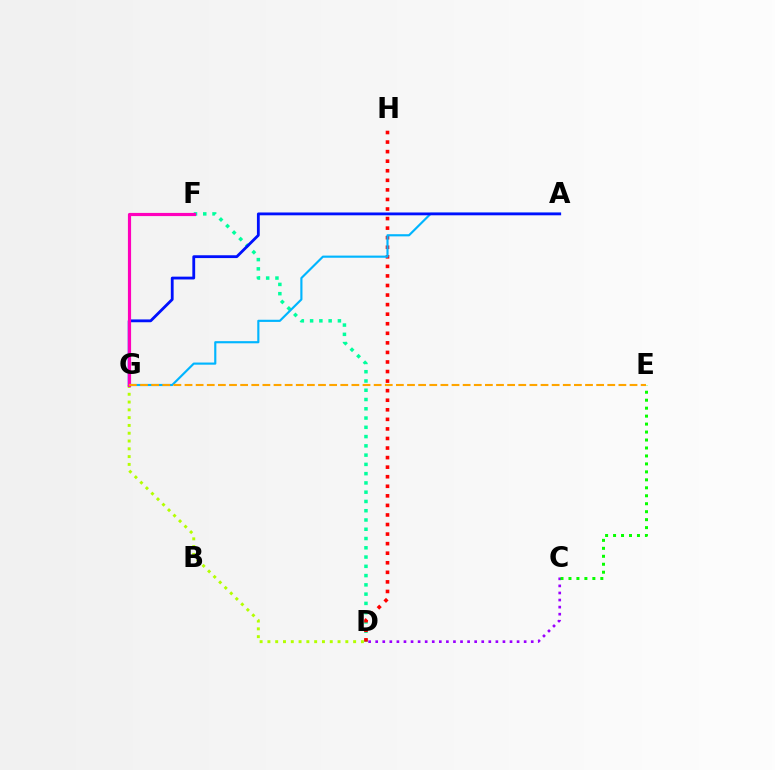{('D', 'F'): [{'color': '#00ff9d', 'line_style': 'dotted', 'thickness': 2.52}], ('C', 'D'): [{'color': '#9b00ff', 'line_style': 'dotted', 'thickness': 1.92}], ('D', 'H'): [{'color': '#ff0000', 'line_style': 'dotted', 'thickness': 2.6}], ('A', 'G'): [{'color': '#00b5ff', 'line_style': 'solid', 'thickness': 1.55}, {'color': '#0010ff', 'line_style': 'solid', 'thickness': 2.03}], ('C', 'E'): [{'color': '#08ff00', 'line_style': 'dotted', 'thickness': 2.16}], ('D', 'G'): [{'color': '#b3ff00', 'line_style': 'dotted', 'thickness': 2.12}], ('F', 'G'): [{'color': '#ff00bd', 'line_style': 'solid', 'thickness': 2.28}], ('E', 'G'): [{'color': '#ffa500', 'line_style': 'dashed', 'thickness': 1.51}]}